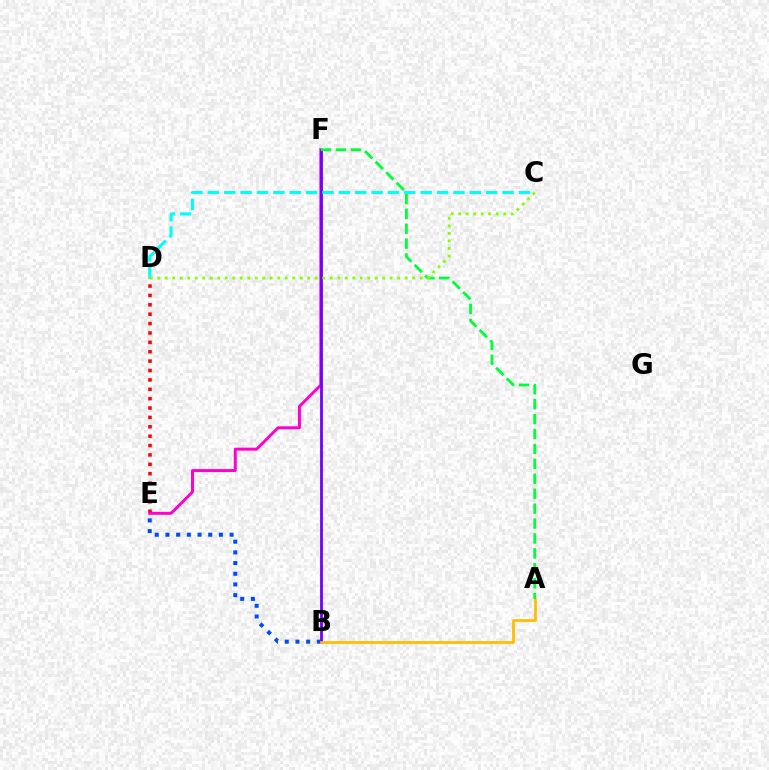{('D', 'E'): [{'color': '#ff0000', 'line_style': 'dotted', 'thickness': 2.55}], ('E', 'F'): [{'color': '#ff00cf', 'line_style': 'solid', 'thickness': 2.13}], ('B', 'E'): [{'color': '#004bff', 'line_style': 'dotted', 'thickness': 2.9}], ('B', 'F'): [{'color': '#7200ff', 'line_style': 'solid', 'thickness': 2.01}], ('A', 'B'): [{'color': '#ffbd00', 'line_style': 'solid', 'thickness': 1.97}], ('A', 'F'): [{'color': '#00ff39', 'line_style': 'dashed', 'thickness': 2.03}], ('C', 'D'): [{'color': '#00fff6', 'line_style': 'dashed', 'thickness': 2.22}, {'color': '#84ff00', 'line_style': 'dotted', 'thickness': 2.04}]}